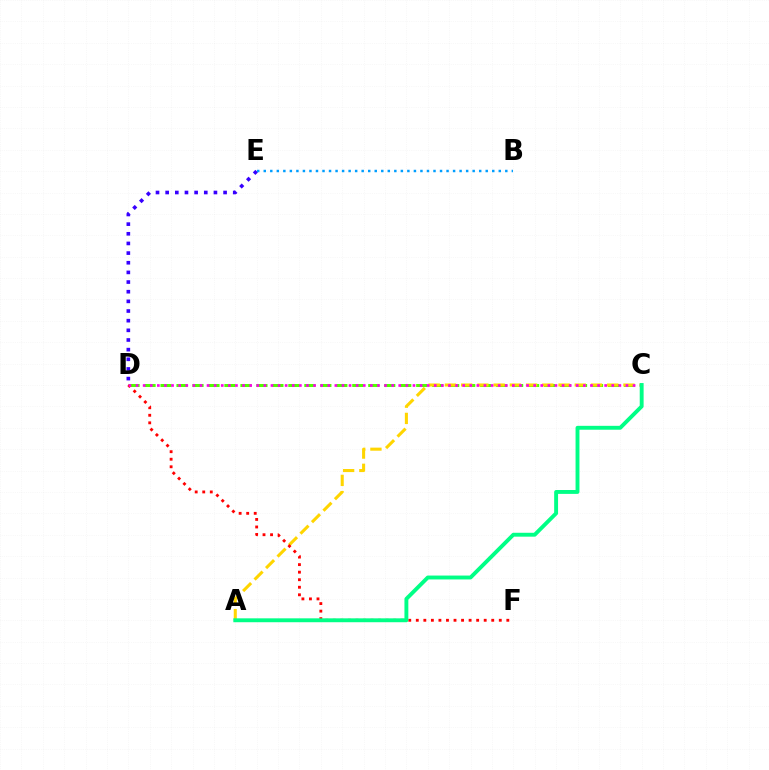{('C', 'D'): [{'color': '#4fff00', 'line_style': 'dashed', 'thickness': 2.17}, {'color': '#ff00ed', 'line_style': 'dotted', 'thickness': 1.93}], ('A', 'C'): [{'color': '#ffd500', 'line_style': 'dashed', 'thickness': 2.2}, {'color': '#00ff86', 'line_style': 'solid', 'thickness': 2.8}], ('D', 'F'): [{'color': '#ff0000', 'line_style': 'dotted', 'thickness': 2.05}], ('D', 'E'): [{'color': '#3700ff', 'line_style': 'dotted', 'thickness': 2.62}], ('B', 'E'): [{'color': '#009eff', 'line_style': 'dotted', 'thickness': 1.77}]}